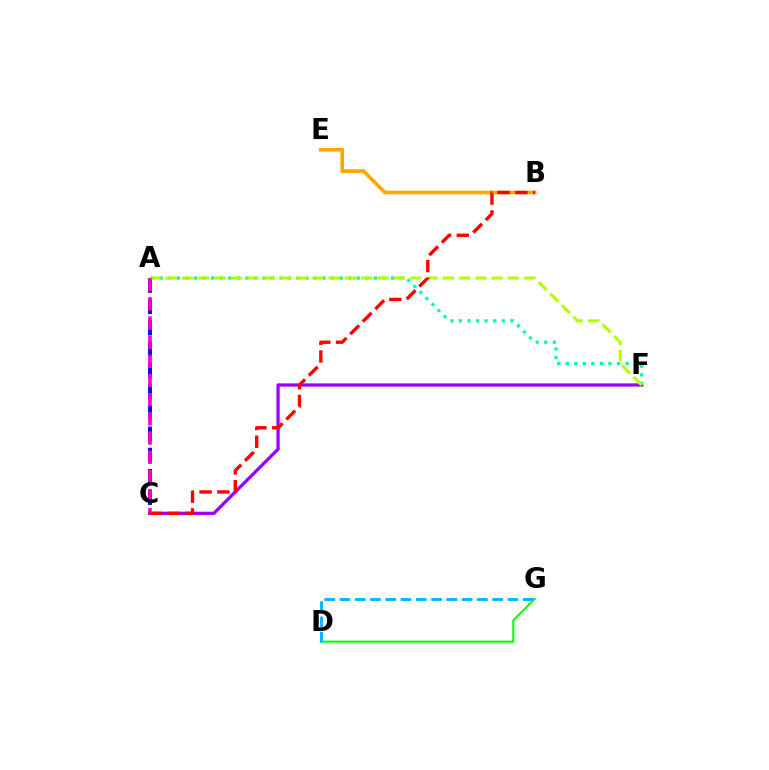{('B', 'E'): [{'color': '#ffa500', 'line_style': 'solid', 'thickness': 2.63}], ('C', 'F'): [{'color': '#9b00ff', 'line_style': 'solid', 'thickness': 2.36}], ('A', 'C'): [{'color': '#0010ff', 'line_style': 'dashed', 'thickness': 2.88}, {'color': '#ff00bd', 'line_style': 'dashed', 'thickness': 2.6}], ('D', 'G'): [{'color': '#08ff00', 'line_style': 'solid', 'thickness': 1.51}, {'color': '#00b5ff', 'line_style': 'dashed', 'thickness': 2.07}], ('A', 'F'): [{'color': '#00ff9d', 'line_style': 'dotted', 'thickness': 2.33}, {'color': '#b3ff00', 'line_style': 'dashed', 'thickness': 2.21}], ('B', 'C'): [{'color': '#ff0000', 'line_style': 'dashed', 'thickness': 2.41}]}